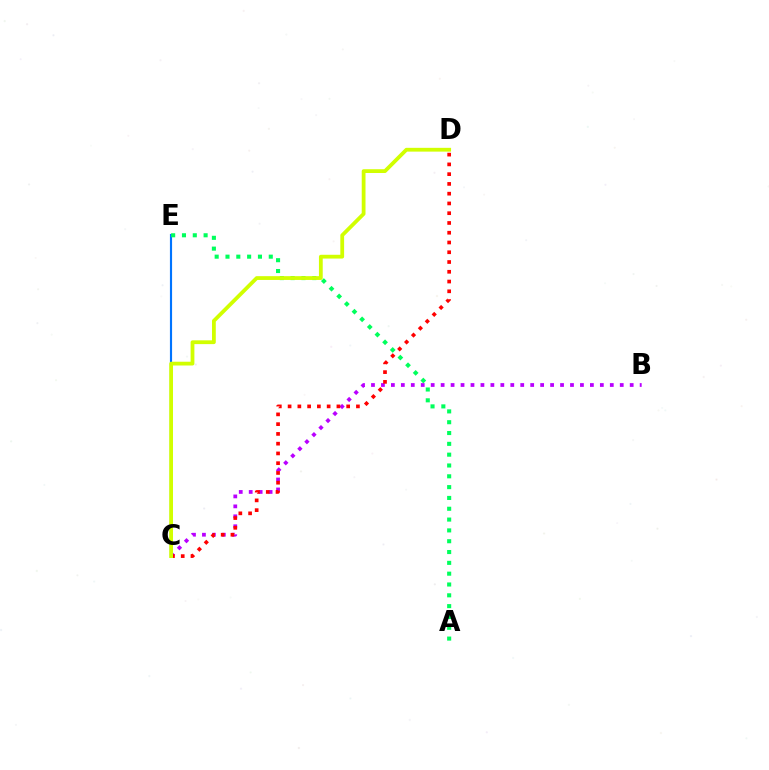{('B', 'C'): [{'color': '#b900ff', 'line_style': 'dotted', 'thickness': 2.7}], ('C', 'E'): [{'color': '#0074ff', 'line_style': 'solid', 'thickness': 1.55}], ('A', 'E'): [{'color': '#00ff5c', 'line_style': 'dotted', 'thickness': 2.94}], ('C', 'D'): [{'color': '#ff0000', 'line_style': 'dotted', 'thickness': 2.65}, {'color': '#d1ff00', 'line_style': 'solid', 'thickness': 2.73}]}